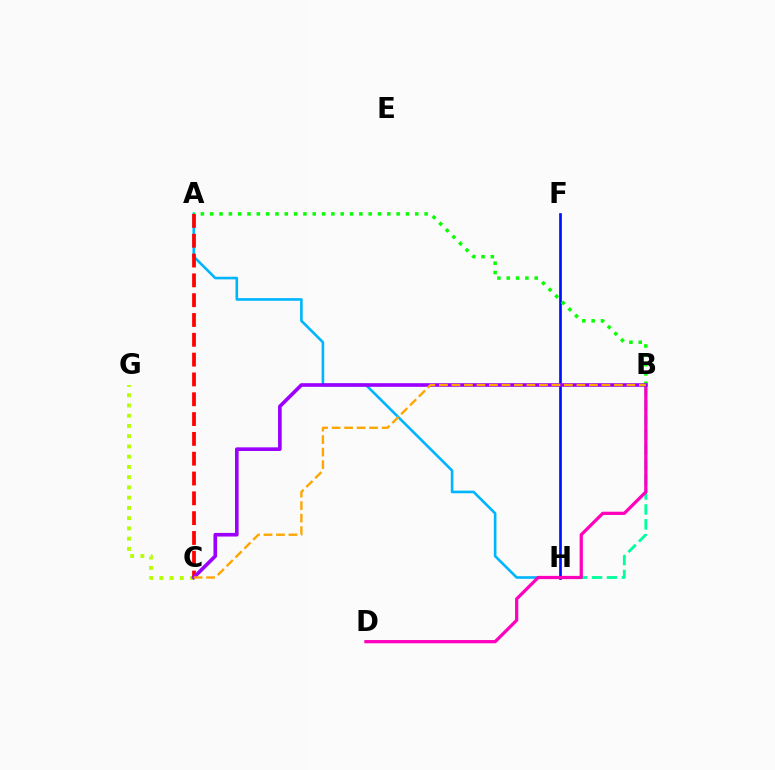{('F', 'H'): [{'color': '#0010ff', 'line_style': 'solid', 'thickness': 1.93}], ('A', 'H'): [{'color': '#00b5ff', 'line_style': 'solid', 'thickness': 1.89}], ('B', 'H'): [{'color': '#00ff9d', 'line_style': 'dashed', 'thickness': 2.02}], ('B', 'D'): [{'color': '#ff00bd', 'line_style': 'solid', 'thickness': 2.33}], ('A', 'B'): [{'color': '#08ff00', 'line_style': 'dotted', 'thickness': 2.53}], ('C', 'G'): [{'color': '#b3ff00', 'line_style': 'dotted', 'thickness': 2.78}], ('A', 'C'): [{'color': '#ff0000', 'line_style': 'dashed', 'thickness': 2.69}], ('B', 'C'): [{'color': '#9b00ff', 'line_style': 'solid', 'thickness': 2.61}, {'color': '#ffa500', 'line_style': 'dashed', 'thickness': 1.7}]}